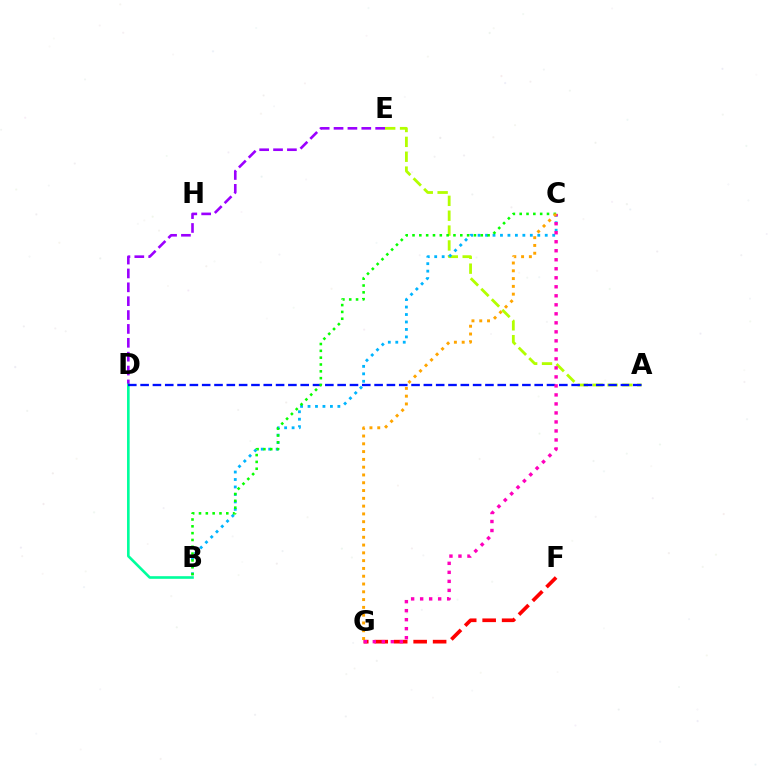{('D', 'E'): [{'color': '#9b00ff', 'line_style': 'dashed', 'thickness': 1.88}], ('A', 'E'): [{'color': '#b3ff00', 'line_style': 'dashed', 'thickness': 2.02}], ('B', 'C'): [{'color': '#00b5ff', 'line_style': 'dotted', 'thickness': 2.03}, {'color': '#08ff00', 'line_style': 'dotted', 'thickness': 1.85}], ('B', 'D'): [{'color': '#00ff9d', 'line_style': 'solid', 'thickness': 1.89}], ('F', 'G'): [{'color': '#ff0000', 'line_style': 'dashed', 'thickness': 2.64}], ('A', 'D'): [{'color': '#0010ff', 'line_style': 'dashed', 'thickness': 1.67}], ('C', 'G'): [{'color': '#ff00bd', 'line_style': 'dotted', 'thickness': 2.45}, {'color': '#ffa500', 'line_style': 'dotted', 'thickness': 2.12}]}